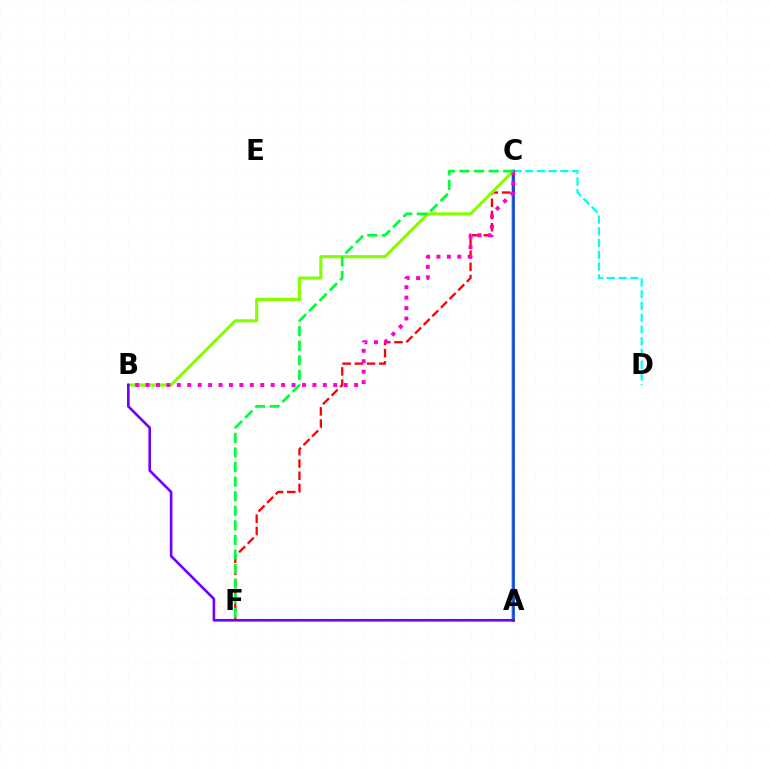{('A', 'C'): [{'color': '#ffbd00', 'line_style': 'solid', 'thickness': 2.63}, {'color': '#004bff', 'line_style': 'solid', 'thickness': 1.92}], ('C', 'D'): [{'color': '#00fff6', 'line_style': 'dashed', 'thickness': 1.6}], ('C', 'F'): [{'color': '#ff0000', 'line_style': 'dashed', 'thickness': 1.66}, {'color': '#00ff39', 'line_style': 'dashed', 'thickness': 1.98}], ('B', 'C'): [{'color': '#84ff00', 'line_style': 'solid', 'thickness': 2.25}, {'color': '#ff00cf', 'line_style': 'dotted', 'thickness': 2.83}], ('A', 'B'): [{'color': '#7200ff', 'line_style': 'solid', 'thickness': 1.9}]}